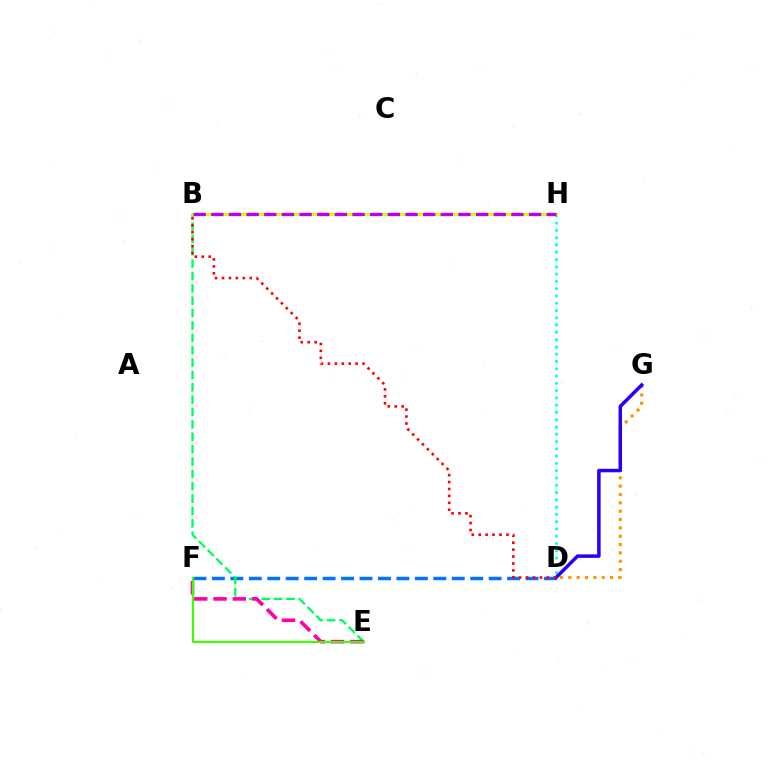{('D', 'F'): [{'color': '#0074ff', 'line_style': 'dashed', 'thickness': 2.51}], ('B', 'E'): [{'color': '#00ff5c', 'line_style': 'dashed', 'thickness': 1.68}], ('D', 'H'): [{'color': '#00fff6', 'line_style': 'dotted', 'thickness': 1.98}], ('D', 'G'): [{'color': '#ff9400', 'line_style': 'dotted', 'thickness': 2.27}, {'color': '#2500ff', 'line_style': 'solid', 'thickness': 2.52}], ('B', 'H'): [{'color': '#d1ff00', 'line_style': 'solid', 'thickness': 2.29}, {'color': '#b900ff', 'line_style': 'dashed', 'thickness': 2.4}], ('E', 'F'): [{'color': '#ff00ac', 'line_style': 'dashed', 'thickness': 2.62}, {'color': '#3dff00', 'line_style': 'solid', 'thickness': 1.58}], ('B', 'D'): [{'color': '#ff0000', 'line_style': 'dotted', 'thickness': 1.88}]}